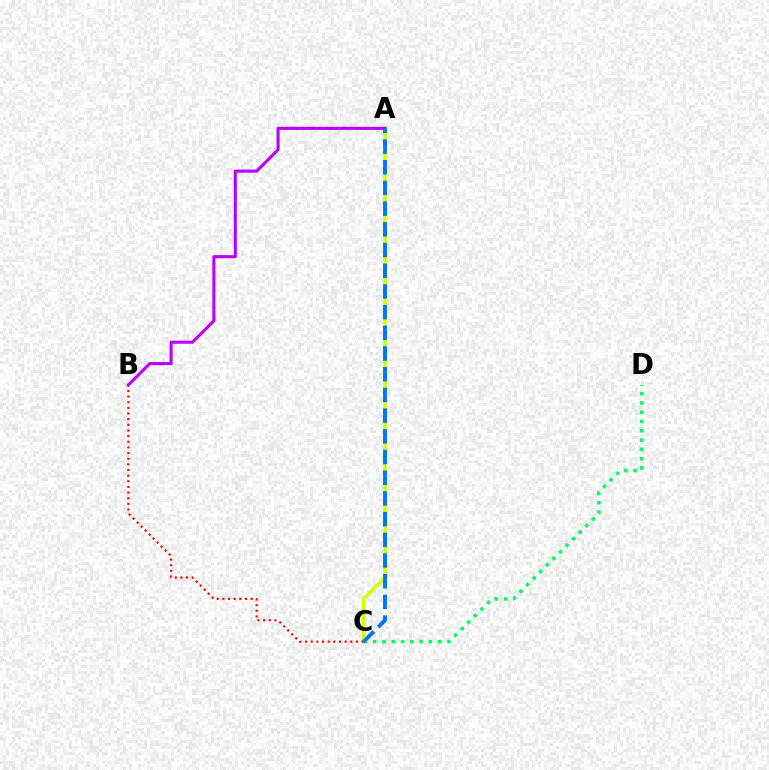{('A', 'C'): [{'color': '#d1ff00', 'line_style': 'solid', 'thickness': 2.51}, {'color': '#0074ff', 'line_style': 'dashed', 'thickness': 2.81}], ('C', 'D'): [{'color': '#00ff5c', 'line_style': 'dotted', 'thickness': 2.52}], ('B', 'C'): [{'color': '#ff0000', 'line_style': 'dotted', 'thickness': 1.53}], ('A', 'B'): [{'color': '#b900ff', 'line_style': 'solid', 'thickness': 2.22}]}